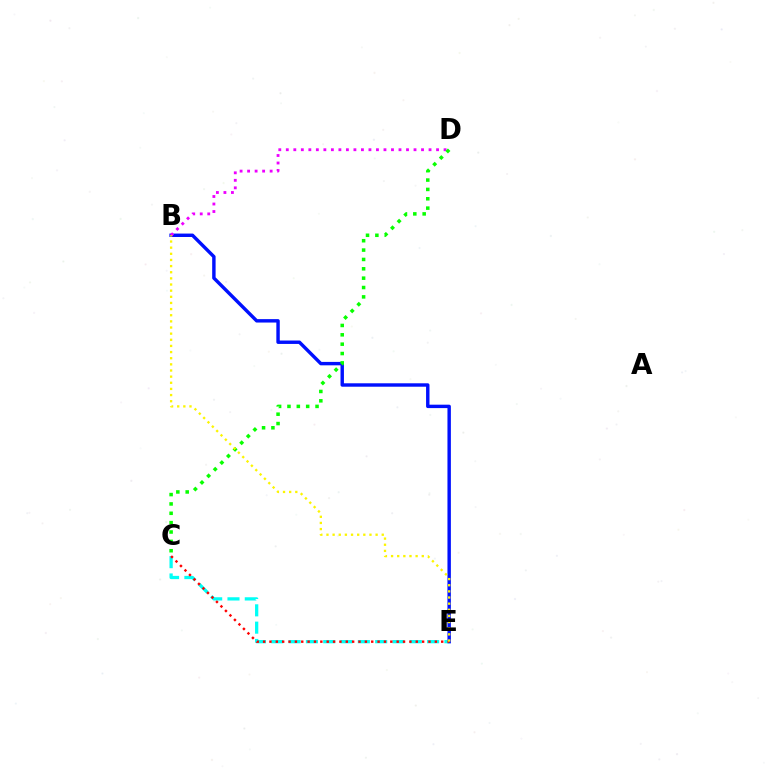{('B', 'E'): [{'color': '#0010ff', 'line_style': 'solid', 'thickness': 2.46}, {'color': '#fcf500', 'line_style': 'dotted', 'thickness': 1.67}], ('C', 'E'): [{'color': '#00fff6', 'line_style': 'dashed', 'thickness': 2.35}, {'color': '#ff0000', 'line_style': 'dotted', 'thickness': 1.73}], ('B', 'D'): [{'color': '#ee00ff', 'line_style': 'dotted', 'thickness': 2.04}], ('C', 'D'): [{'color': '#08ff00', 'line_style': 'dotted', 'thickness': 2.54}]}